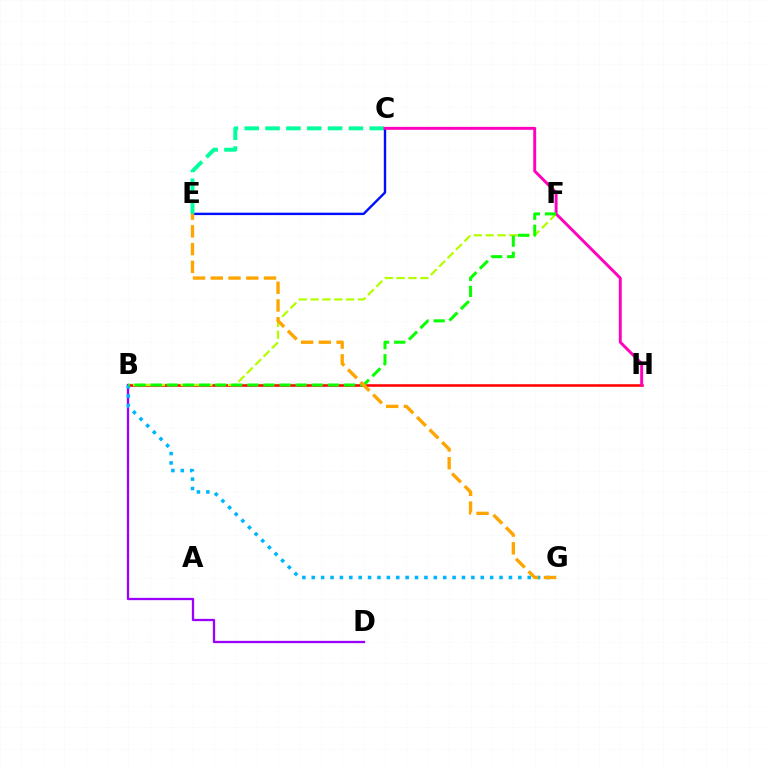{('B', 'H'): [{'color': '#ff0000', 'line_style': 'solid', 'thickness': 1.84}], ('C', 'E'): [{'color': '#0010ff', 'line_style': 'solid', 'thickness': 1.73}, {'color': '#00ff9d', 'line_style': 'dashed', 'thickness': 2.83}], ('B', 'D'): [{'color': '#9b00ff', 'line_style': 'solid', 'thickness': 1.65}], ('B', 'F'): [{'color': '#b3ff00', 'line_style': 'dashed', 'thickness': 1.61}, {'color': '#08ff00', 'line_style': 'dashed', 'thickness': 2.19}], ('B', 'G'): [{'color': '#00b5ff', 'line_style': 'dotted', 'thickness': 2.55}], ('C', 'H'): [{'color': '#ff00bd', 'line_style': 'solid', 'thickness': 2.11}], ('E', 'G'): [{'color': '#ffa500', 'line_style': 'dashed', 'thickness': 2.41}]}